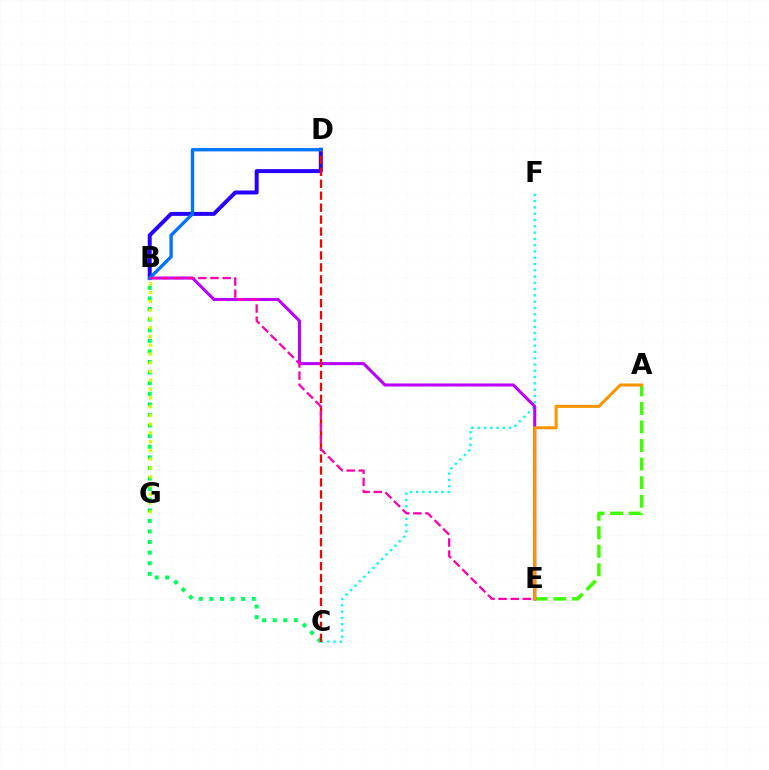{('B', 'D'): [{'color': '#2500ff', 'line_style': 'solid', 'thickness': 2.85}, {'color': '#0074ff', 'line_style': 'solid', 'thickness': 2.41}], ('A', 'E'): [{'color': '#3dff00', 'line_style': 'dashed', 'thickness': 2.52}, {'color': '#ff9400', 'line_style': 'solid', 'thickness': 2.19}], ('C', 'F'): [{'color': '#00fff6', 'line_style': 'dotted', 'thickness': 1.71}], ('B', 'E'): [{'color': '#b900ff', 'line_style': 'solid', 'thickness': 2.19}, {'color': '#ff00ac', 'line_style': 'dashed', 'thickness': 1.65}], ('B', 'C'): [{'color': '#00ff5c', 'line_style': 'dotted', 'thickness': 2.88}], ('C', 'D'): [{'color': '#ff0000', 'line_style': 'dashed', 'thickness': 1.62}], ('B', 'G'): [{'color': '#d1ff00', 'line_style': 'dotted', 'thickness': 2.38}]}